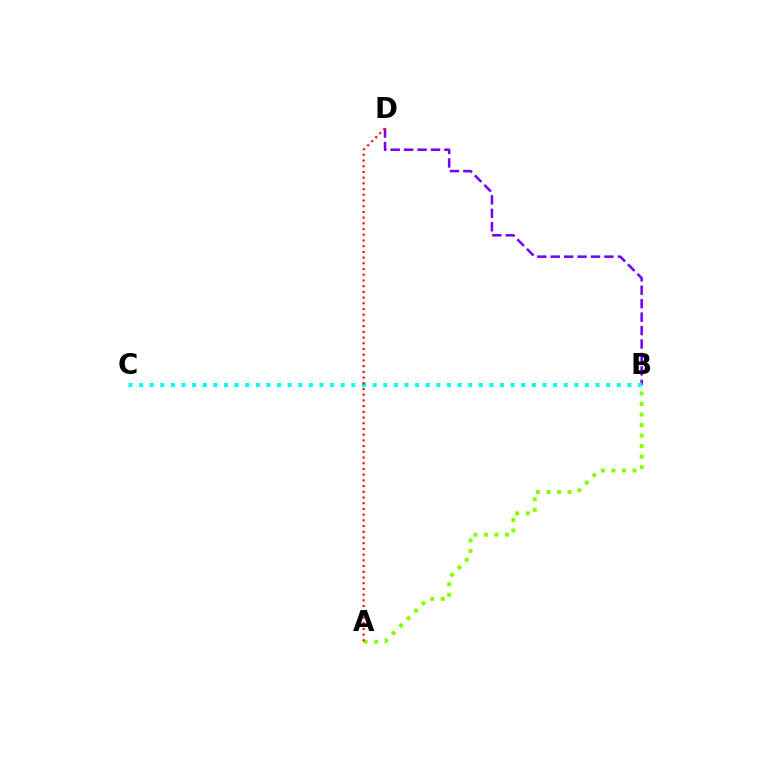{('B', 'D'): [{'color': '#7200ff', 'line_style': 'dashed', 'thickness': 1.83}], ('A', 'B'): [{'color': '#84ff00', 'line_style': 'dotted', 'thickness': 2.86}], ('B', 'C'): [{'color': '#00fff6', 'line_style': 'dotted', 'thickness': 2.88}], ('A', 'D'): [{'color': '#ff0000', 'line_style': 'dotted', 'thickness': 1.55}]}